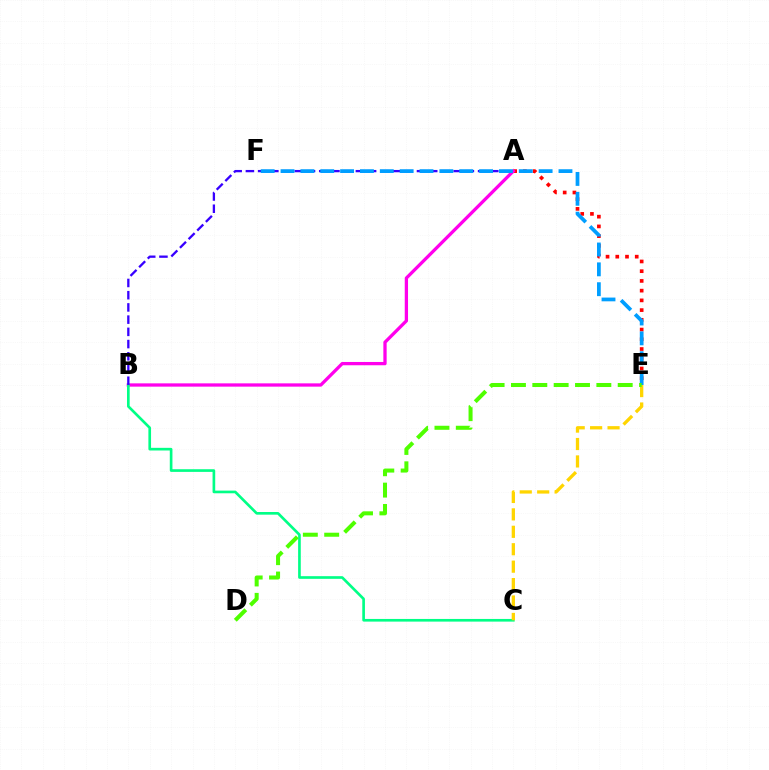{('A', 'E'): [{'color': '#ff0000', 'line_style': 'dotted', 'thickness': 2.64}], ('A', 'B'): [{'color': '#ff00ed', 'line_style': 'solid', 'thickness': 2.37}, {'color': '#3700ff', 'line_style': 'dashed', 'thickness': 1.66}], ('B', 'C'): [{'color': '#00ff86', 'line_style': 'solid', 'thickness': 1.92}], ('C', 'E'): [{'color': '#ffd500', 'line_style': 'dashed', 'thickness': 2.37}], ('E', 'F'): [{'color': '#009eff', 'line_style': 'dashed', 'thickness': 2.7}], ('D', 'E'): [{'color': '#4fff00', 'line_style': 'dashed', 'thickness': 2.9}]}